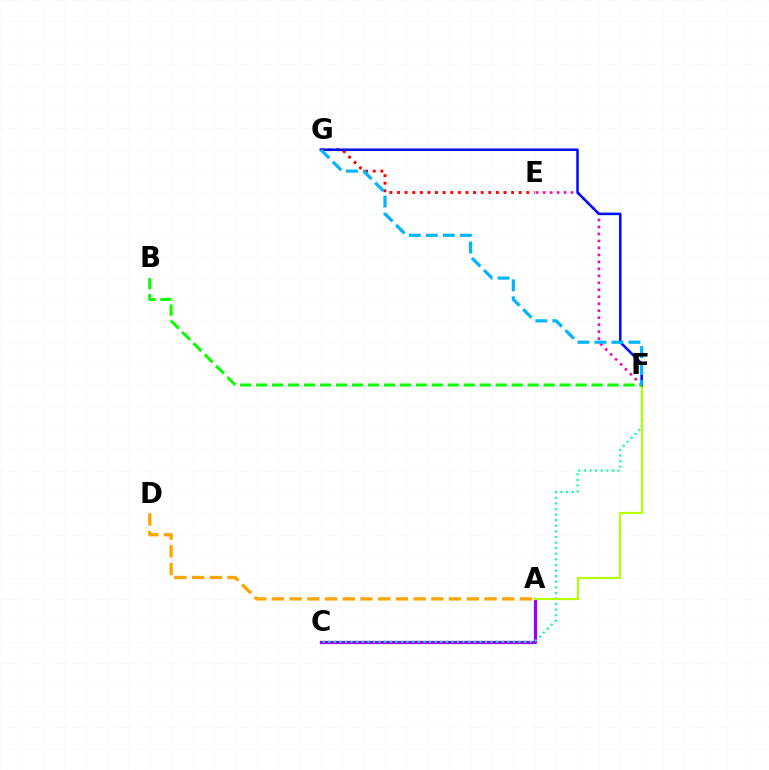{('E', 'G'): [{'color': '#ff0000', 'line_style': 'dotted', 'thickness': 2.07}], ('A', 'C'): [{'color': '#9b00ff', 'line_style': 'solid', 'thickness': 2.35}], ('E', 'F'): [{'color': '#ff00bd', 'line_style': 'dotted', 'thickness': 1.9}], ('C', 'F'): [{'color': '#00ff9d', 'line_style': 'dotted', 'thickness': 1.52}], ('A', 'F'): [{'color': '#b3ff00', 'line_style': 'solid', 'thickness': 1.55}], ('F', 'G'): [{'color': '#0010ff', 'line_style': 'solid', 'thickness': 1.84}, {'color': '#00b5ff', 'line_style': 'dashed', 'thickness': 2.31}], ('B', 'F'): [{'color': '#08ff00', 'line_style': 'dashed', 'thickness': 2.17}], ('A', 'D'): [{'color': '#ffa500', 'line_style': 'dashed', 'thickness': 2.41}]}